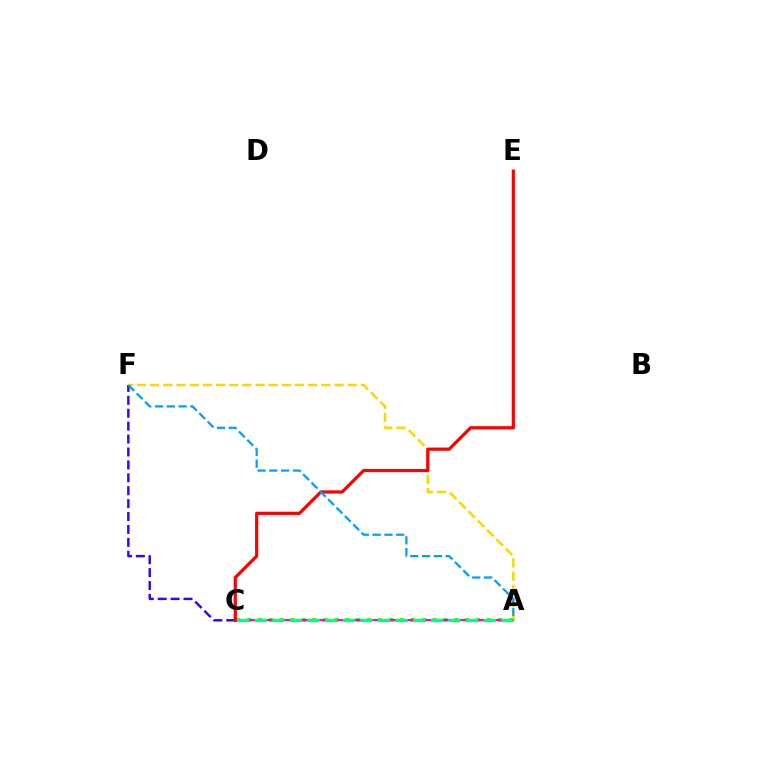{('A', 'C'): [{'color': '#4fff00', 'line_style': 'dotted', 'thickness': 2.97}, {'color': '#ff00ed', 'line_style': 'solid', 'thickness': 1.54}, {'color': '#00ff86', 'line_style': 'dashed', 'thickness': 2.39}], ('A', 'F'): [{'color': '#ffd500', 'line_style': 'dashed', 'thickness': 1.79}, {'color': '#009eff', 'line_style': 'dashed', 'thickness': 1.6}], ('C', 'F'): [{'color': '#3700ff', 'line_style': 'dashed', 'thickness': 1.75}], ('C', 'E'): [{'color': '#ff0000', 'line_style': 'solid', 'thickness': 2.3}]}